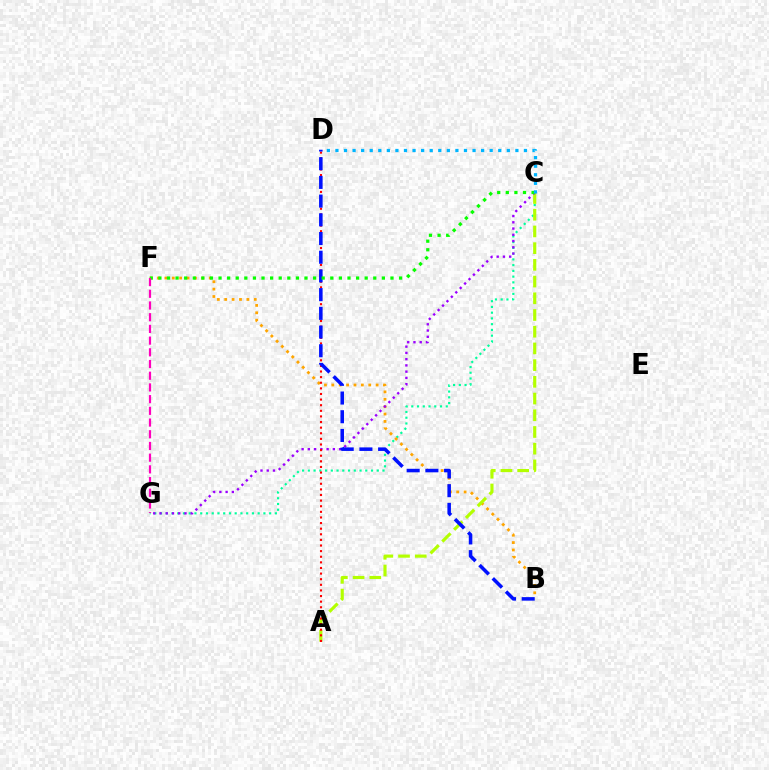{('C', 'G'): [{'color': '#00ff9d', 'line_style': 'dotted', 'thickness': 1.56}, {'color': '#9b00ff', 'line_style': 'dotted', 'thickness': 1.7}], ('B', 'F'): [{'color': '#ffa500', 'line_style': 'dotted', 'thickness': 2.01}], ('A', 'C'): [{'color': '#b3ff00', 'line_style': 'dashed', 'thickness': 2.27}], ('A', 'D'): [{'color': '#ff0000', 'line_style': 'dotted', 'thickness': 1.53}], ('B', 'D'): [{'color': '#0010ff', 'line_style': 'dashed', 'thickness': 2.54}], ('C', 'F'): [{'color': '#08ff00', 'line_style': 'dotted', 'thickness': 2.34}], ('F', 'G'): [{'color': '#ff00bd', 'line_style': 'dashed', 'thickness': 1.59}], ('C', 'D'): [{'color': '#00b5ff', 'line_style': 'dotted', 'thickness': 2.33}]}